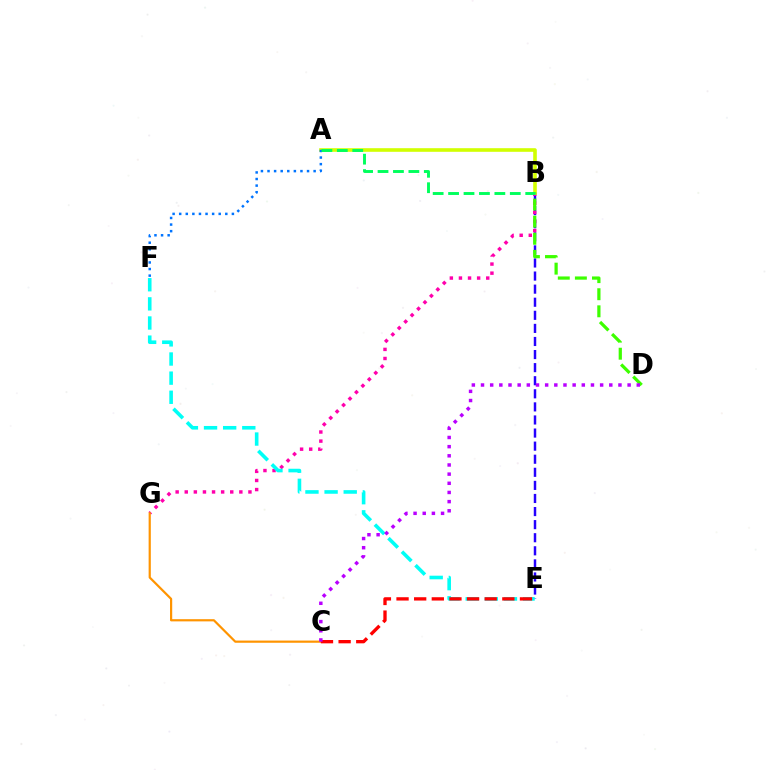{('B', 'E'): [{'color': '#2500ff', 'line_style': 'dashed', 'thickness': 1.78}], ('B', 'G'): [{'color': '#ff00ac', 'line_style': 'dotted', 'thickness': 2.47}], ('C', 'G'): [{'color': '#ff9400', 'line_style': 'solid', 'thickness': 1.58}], ('E', 'F'): [{'color': '#00fff6', 'line_style': 'dashed', 'thickness': 2.6}], ('A', 'B'): [{'color': '#d1ff00', 'line_style': 'solid', 'thickness': 2.6}, {'color': '#00ff5c', 'line_style': 'dashed', 'thickness': 2.1}], ('A', 'F'): [{'color': '#0074ff', 'line_style': 'dotted', 'thickness': 1.79}], ('B', 'D'): [{'color': '#3dff00', 'line_style': 'dashed', 'thickness': 2.32}], ('C', 'E'): [{'color': '#ff0000', 'line_style': 'dashed', 'thickness': 2.4}], ('C', 'D'): [{'color': '#b900ff', 'line_style': 'dotted', 'thickness': 2.49}]}